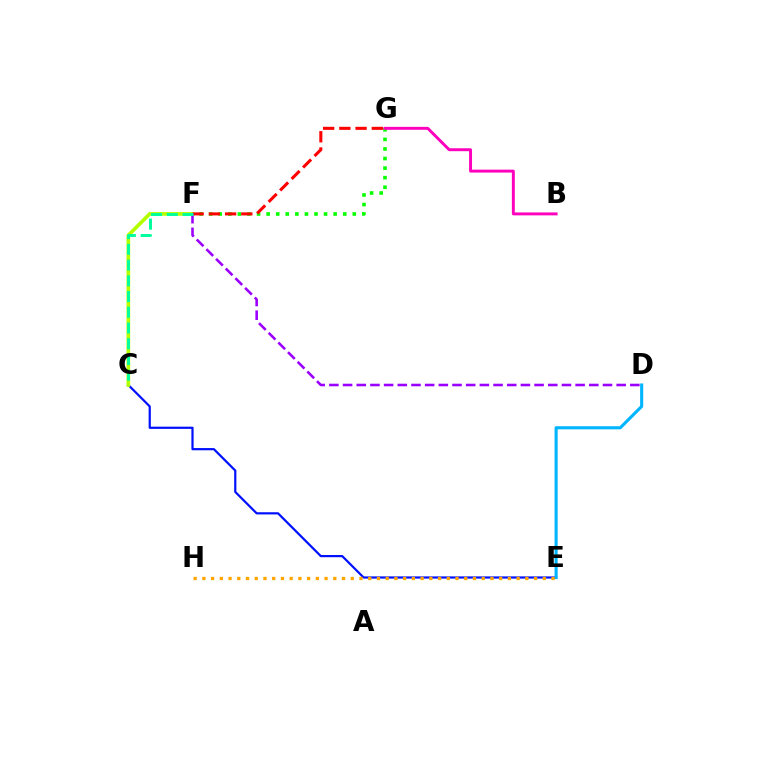{('C', 'E'): [{'color': '#0010ff', 'line_style': 'solid', 'thickness': 1.59}], ('F', 'G'): [{'color': '#08ff00', 'line_style': 'dotted', 'thickness': 2.6}, {'color': '#ff0000', 'line_style': 'dashed', 'thickness': 2.2}], ('C', 'F'): [{'color': '#b3ff00', 'line_style': 'solid', 'thickness': 2.65}, {'color': '#00ff9d', 'line_style': 'dashed', 'thickness': 2.14}], ('D', 'E'): [{'color': '#00b5ff', 'line_style': 'solid', 'thickness': 2.23}], ('E', 'H'): [{'color': '#ffa500', 'line_style': 'dotted', 'thickness': 2.37}], ('D', 'F'): [{'color': '#9b00ff', 'line_style': 'dashed', 'thickness': 1.86}], ('B', 'G'): [{'color': '#ff00bd', 'line_style': 'solid', 'thickness': 2.11}]}